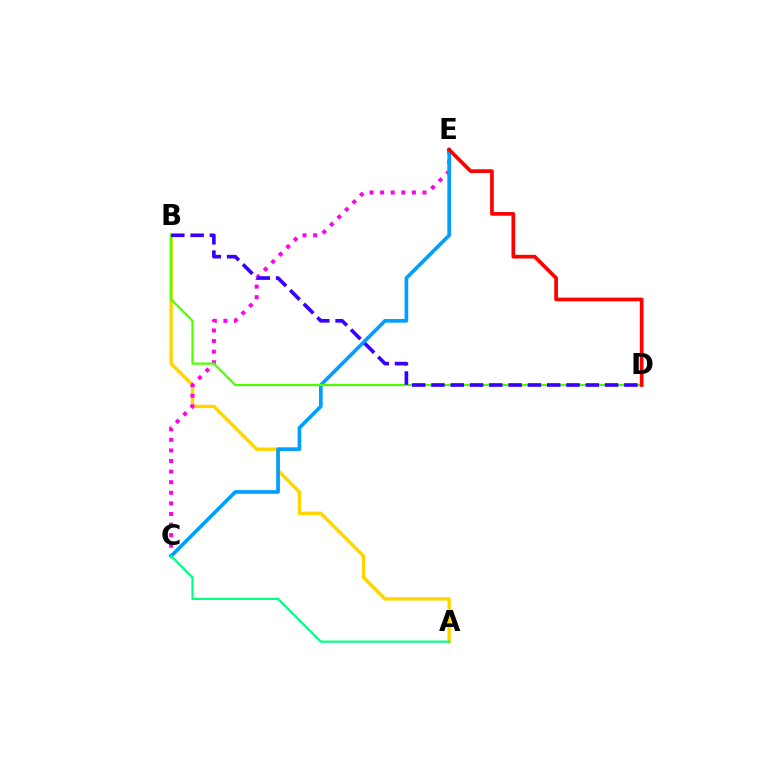{('A', 'B'): [{'color': '#ffd500', 'line_style': 'solid', 'thickness': 2.46}], ('C', 'E'): [{'color': '#ff00ed', 'line_style': 'dotted', 'thickness': 2.88}, {'color': '#009eff', 'line_style': 'solid', 'thickness': 2.63}], ('B', 'D'): [{'color': '#4fff00', 'line_style': 'solid', 'thickness': 1.62}, {'color': '#3700ff', 'line_style': 'dashed', 'thickness': 2.62}], ('A', 'C'): [{'color': '#00ff86', 'line_style': 'solid', 'thickness': 1.58}], ('D', 'E'): [{'color': '#ff0000', 'line_style': 'solid', 'thickness': 2.66}]}